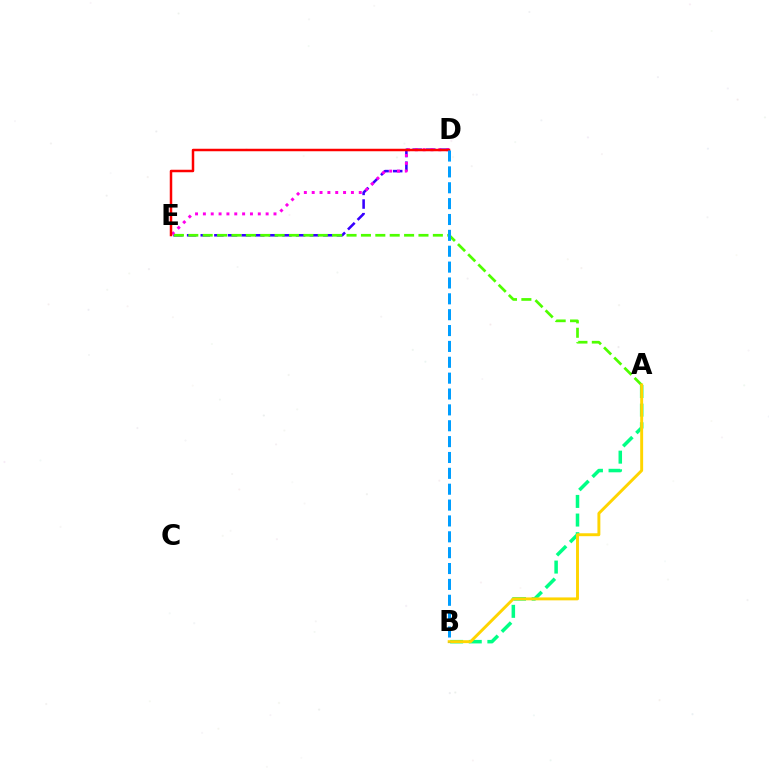{('A', 'B'): [{'color': '#00ff86', 'line_style': 'dashed', 'thickness': 2.53}, {'color': '#ffd500', 'line_style': 'solid', 'thickness': 2.1}], ('D', 'E'): [{'color': '#3700ff', 'line_style': 'dashed', 'thickness': 1.85}, {'color': '#ff00ed', 'line_style': 'dotted', 'thickness': 2.13}, {'color': '#ff0000', 'line_style': 'solid', 'thickness': 1.8}], ('A', 'E'): [{'color': '#4fff00', 'line_style': 'dashed', 'thickness': 1.95}], ('B', 'D'): [{'color': '#009eff', 'line_style': 'dashed', 'thickness': 2.16}]}